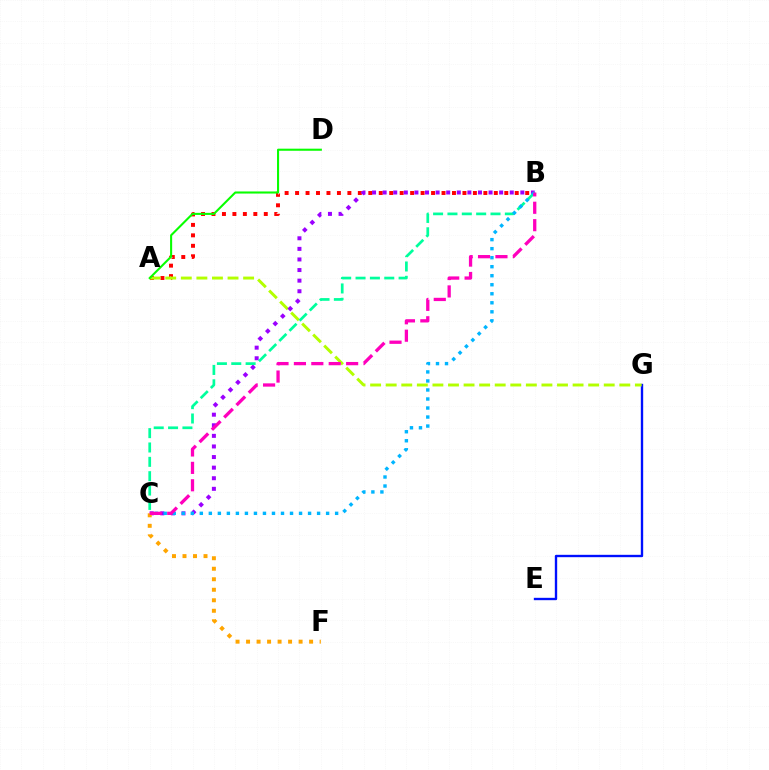{('E', 'G'): [{'color': '#0010ff', 'line_style': 'solid', 'thickness': 1.7}], ('A', 'B'): [{'color': '#ff0000', 'line_style': 'dotted', 'thickness': 2.84}], ('A', 'G'): [{'color': '#b3ff00', 'line_style': 'dashed', 'thickness': 2.12}], ('B', 'C'): [{'color': '#9b00ff', 'line_style': 'dotted', 'thickness': 2.88}, {'color': '#00ff9d', 'line_style': 'dashed', 'thickness': 1.95}, {'color': '#00b5ff', 'line_style': 'dotted', 'thickness': 2.45}, {'color': '#ff00bd', 'line_style': 'dashed', 'thickness': 2.36}], ('A', 'D'): [{'color': '#08ff00', 'line_style': 'solid', 'thickness': 1.5}], ('C', 'F'): [{'color': '#ffa500', 'line_style': 'dotted', 'thickness': 2.85}]}